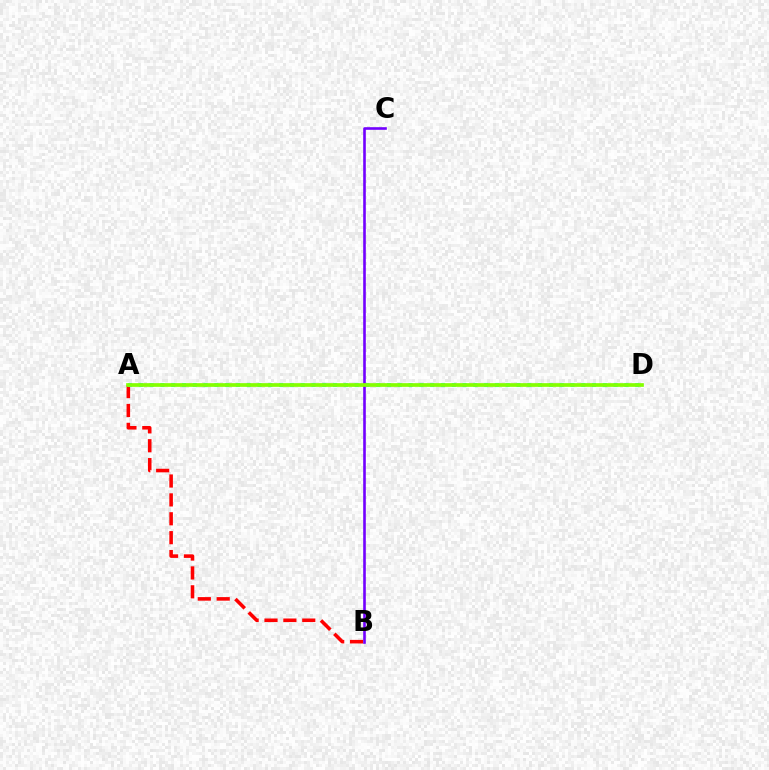{('A', 'B'): [{'color': '#ff0000', 'line_style': 'dashed', 'thickness': 2.57}], ('A', 'D'): [{'color': '#00fff6', 'line_style': 'dotted', 'thickness': 2.93}, {'color': '#84ff00', 'line_style': 'solid', 'thickness': 2.66}], ('B', 'C'): [{'color': '#7200ff', 'line_style': 'solid', 'thickness': 1.88}]}